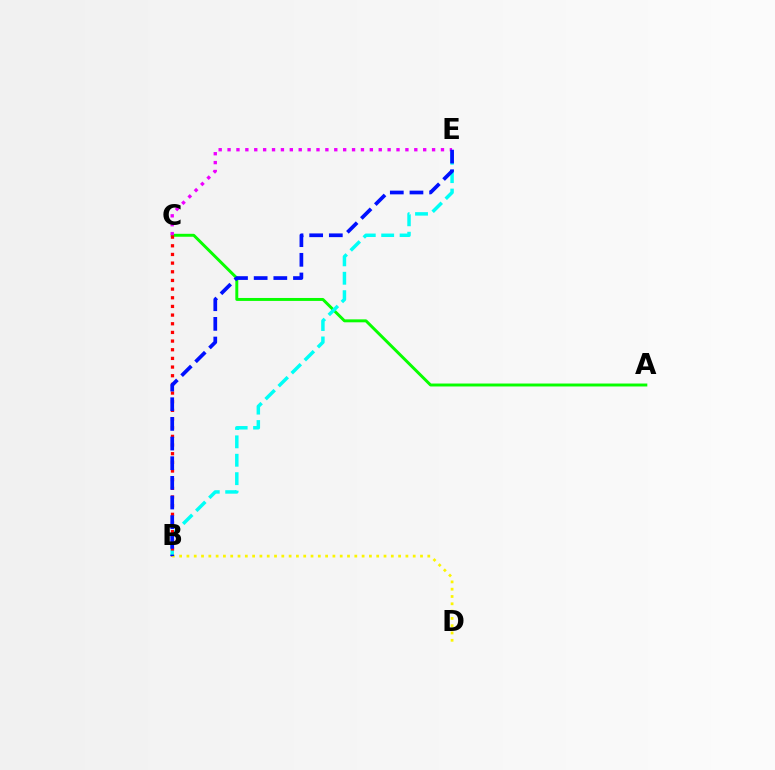{('A', 'C'): [{'color': '#08ff00', 'line_style': 'solid', 'thickness': 2.12}], ('C', 'E'): [{'color': '#ee00ff', 'line_style': 'dotted', 'thickness': 2.42}], ('B', 'E'): [{'color': '#00fff6', 'line_style': 'dashed', 'thickness': 2.5}, {'color': '#0010ff', 'line_style': 'dashed', 'thickness': 2.67}], ('B', 'C'): [{'color': '#ff0000', 'line_style': 'dotted', 'thickness': 2.35}], ('B', 'D'): [{'color': '#fcf500', 'line_style': 'dotted', 'thickness': 1.98}]}